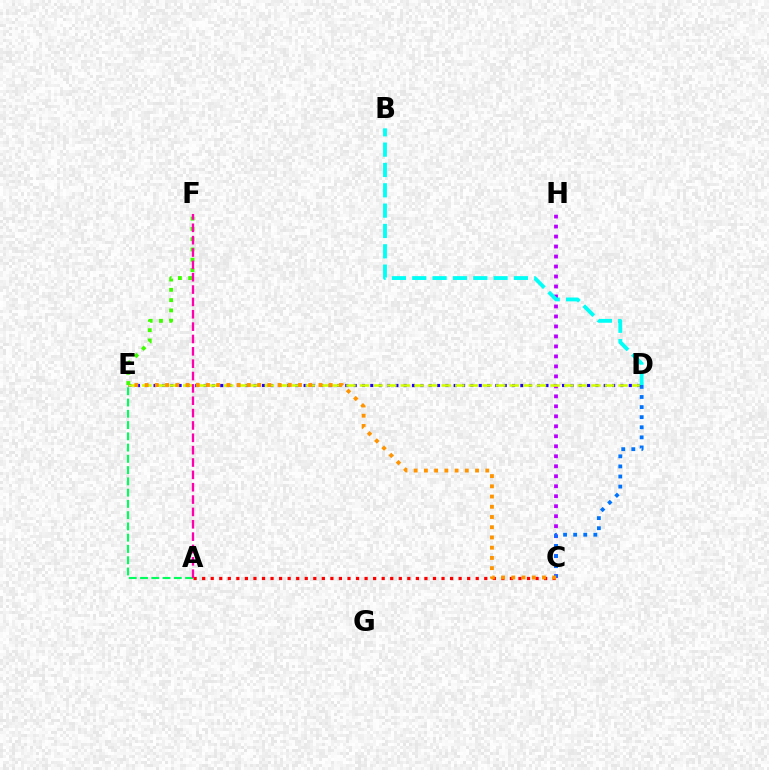{('D', 'E'): [{'color': '#2500ff', 'line_style': 'dotted', 'thickness': 2.27}, {'color': '#d1ff00', 'line_style': 'dashed', 'thickness': 1.85}], ('C', 'H'): [{'color': '#b900ff', 'line_style': 'dotted', 'thickness': 2.71}], ('A', 'C'): [{'color': '#ff0000', 'line_style': 'dotted', 'thickness': 2.32}], ('A', 'E'): [{'color': '#00ff5c', 'line_style': 'dashed', 'thickness': 1.53}], ('C', 'D'): [{'color': '#0074ff', 'line_style': 'dotted', 'thickness': 2.74}], ('C', 'E'): [{'color': '#ff9400', 'line_style': 'dotted', 'thickness': 2.78}], ('E', 'F'): [{'color': '#3dff00', 'line_style': 'dotted', 'thickness': 2.8}], ('A', 'F'): [{'color': '#ff00ac', 'line_style': 'dashed', 'thickness': 1.68}], ('B', 'D'): [{'color': '#00fff6', 'line_style': 'dashed', 'thickness': 2.76}]}